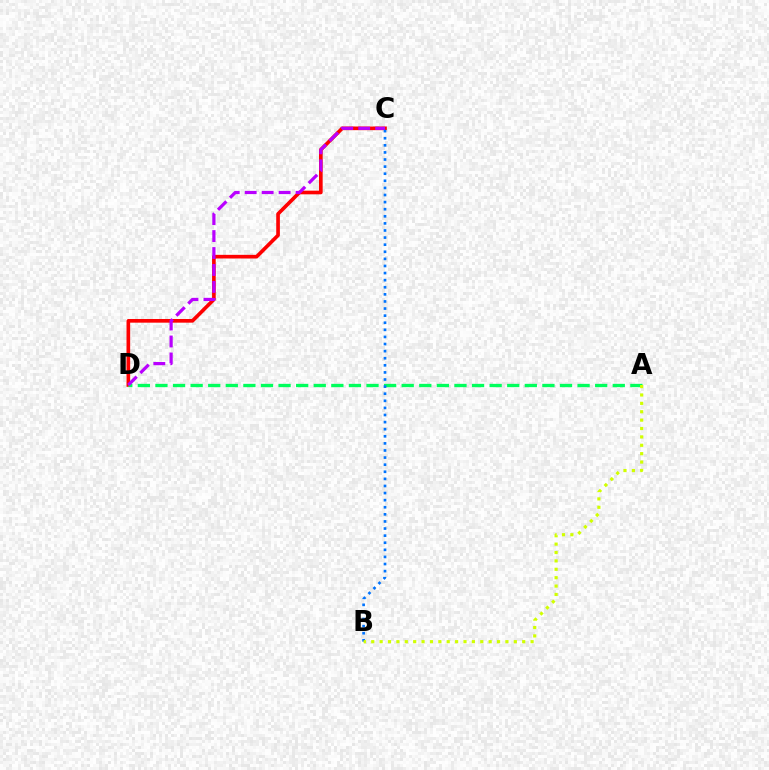{('C', 'D'): [{'color': '#ff0000', 'line_style': 'solid', 'thickness': 2.63}, {'color': '#b900ff', 'line_style': 'dashed', 'thickness': 2.3}], ('A', 'D'): [{'color': '#00ff5c', 'line_style': 'dashed', 'thickness': 2.39}], ('B', 'C'): [{'color': '#0074ff', 'line_style': 'dotted', 'thickness': 1.93}], ('A', 'B'): [{'color': '#d1ff00', 'line_style': 'dotted', 'thickness': 2.28}]}